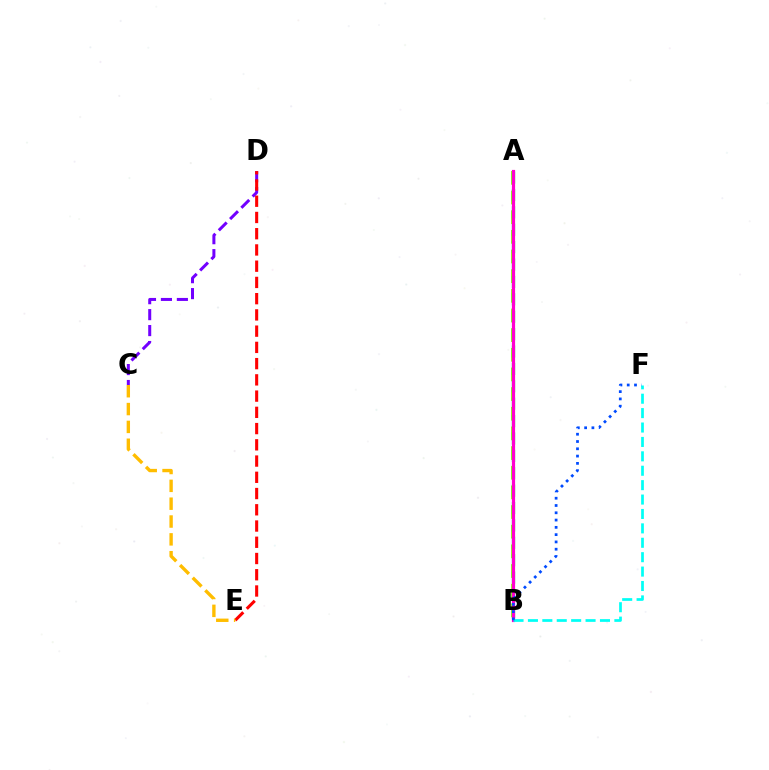{('A', 'B'): [{'color': '#84ff00', 'line_style': 'dashed', 'thickness': 2.67}, {'color': '#00ff39', 'line_style': 'dashed', 'thickness': 2.36}, {'color': '#ff00cf', 'line_style': 'solid', 'thickness': 2.29}], ('C', 'D'): [{'color': '#7200ff', 'line_style': 'dashed', 'thickness': 2.17}], ('D', 'E'): [{'color': '#ff0000', 'line_style': 'dashed', 'thickness': 2.21}], ('C', 'E'): [{'color': '#ffbd00', 'line_style': 'dashed', 'thickness': 2.42}], ('B', 'F'): [{'color': '#00fff6', 'line_style': 'dashed', 'thickness': 1.96}, {'color': '#004bff', 'line_style': 'dotted', 'thickness': 1.98}]}